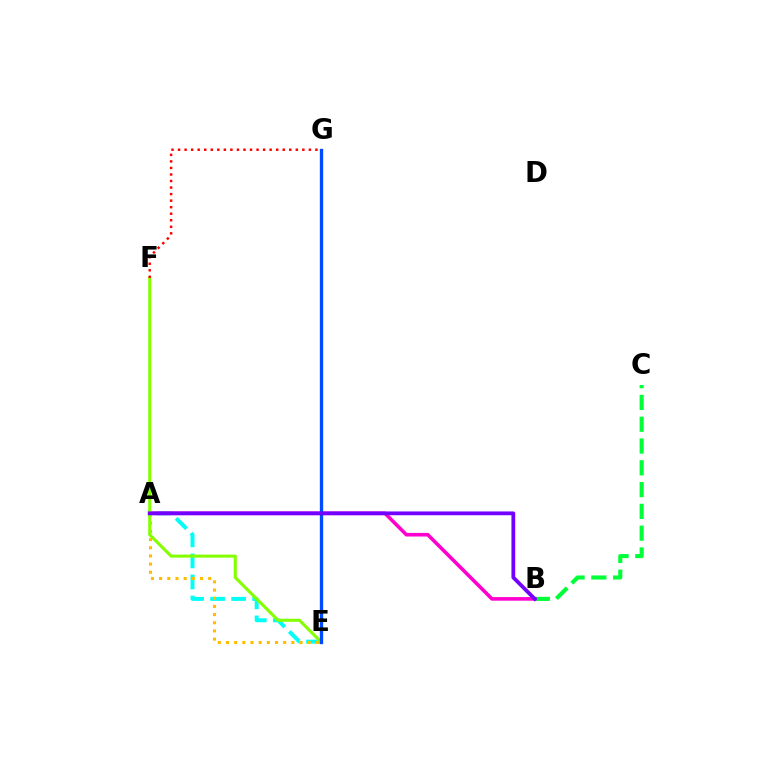{('B', 'C'): [{'color': '#00ff39', 'line_style': 'dashed', 'thickness': 2.96}], ('A', 'E'): [{'color': '#00fff6', 'line_style': 'dashed', 'thickness': 2.86}, {'color': '#ffbd00', 'line_style': 'dotted', 'thickness': 2.22}], ('A', 'B'): [{'color': '#ff00cf', 'line_style': 'solid', 'thickness': 2.59}, {'color': '#7200ff', 'line_style': 'solid', 'thickness': 2.72}], ('E', 'F'): [{'color': '#84ff00', 'line_style': 'solid', 'thickness': 2.22}], ('E', 'G'): [{'color': '#004bff', 'line_style': 'solid', 'thickness': 2.39}], ('F', 'G'): [{'color': '#ff0000', 'line_style': 'dotted', 'thickness': 1.78}]}